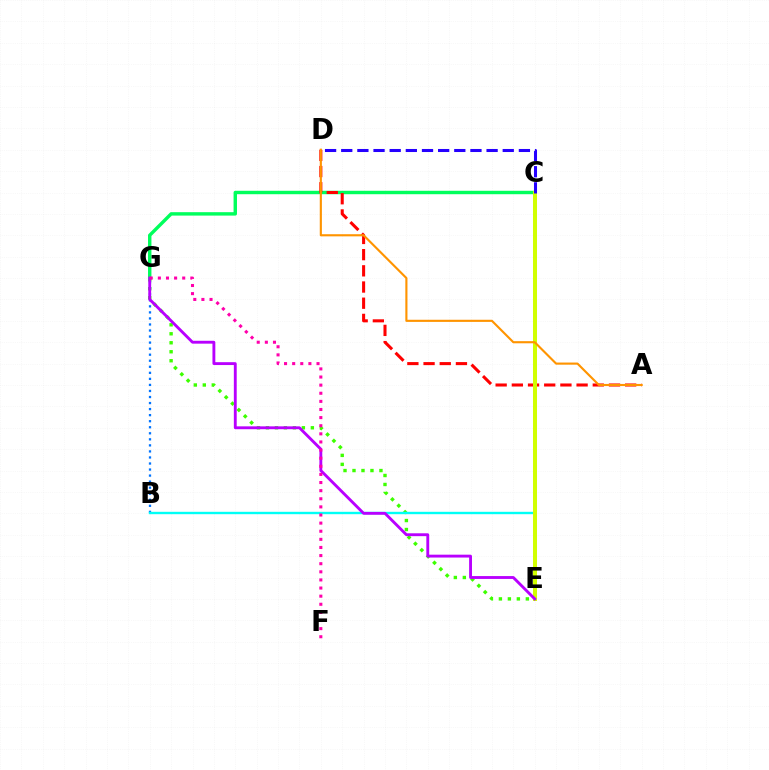{('E', 'G'): [{'color': '#3dff00', 'line_style': 'dotted', 'thickness': 2.44}, {'color': '#b900ff', 'line_style': 'solid', 'thickness': 2.07}], ('B', 'G'): [{'color': '#0074ff', 'line_style': 'dotted', 'thickness': 1.64}], ('C', 'G'): [{'color': '#00ff5c', 'line_style': 'solid', 'thickness': 2.46}], ('A', 'D'): [{'color': '#ff0000', 'line_style': 'dashed', 'thickness': 2.2}, {'color': '#ff9400', 'line_style': 'solid', 'thickness': 1.54}], ('B', 'E'): [{'color': '#00fff6', 'line_style': 'solid', 'thickness': 1.71}], ('C', 'E'): [{'color': '#d1ff00', 'line_style': 'solid', 'thickness': 2.89}], ('C', 'D'): [{'color': '#2500ff', 'line_style': 'dashed', 'thickness': 2.19}], ('F', 'G'): [{'color': '#ff00ac', 'line_style': 'dotted', 'thickness': 2.21}]}